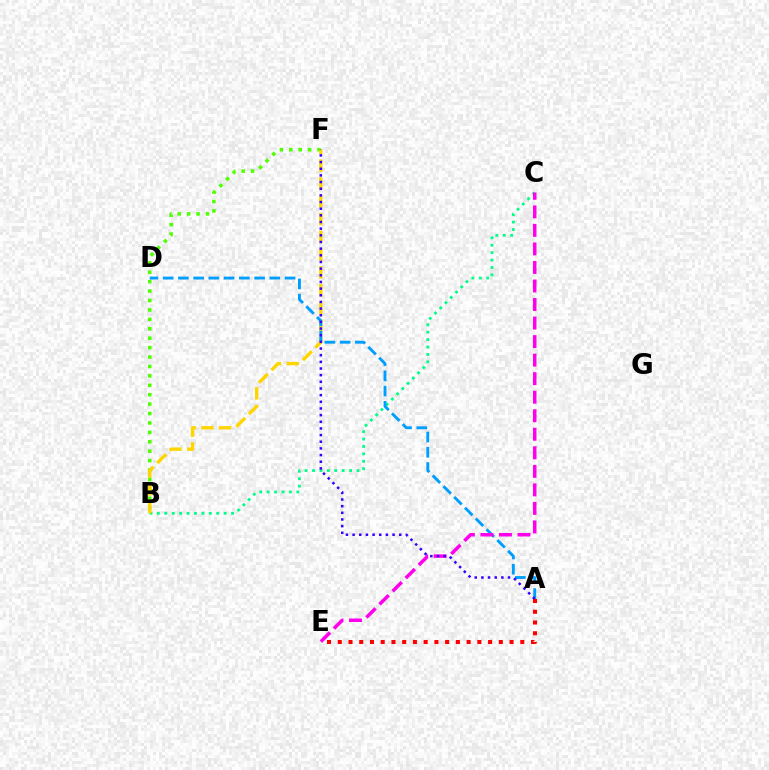{('B', 'C'): [{'color': '#00ff86', 'line_style': 'dotted', 'thickness': 2.01}], ('B', 'F'): [{'color': '#4fff00', 'line_style': 'dotted', 'thickness': 2.56}, {'color': '#ffd500', 'line_style': 'dashed', 'thickness': 2.42}], ('A', 'E'): [{'color': '#ff0000', 'line_style': 'dotted', 'thickness': 2.92}], ('A', 'D'): [{'color': '#009eff', 'line_style': 'dashed', 'thickness': 2.07}], ('C', 'E'): [{'color': '#ff00ed', 'line_style': 'dashed', 'thickness': 2.52}], ('A', 'F'): [{'color': '#3700ff', 'line_style': 'dotted', 'thickness': 1.81}]}